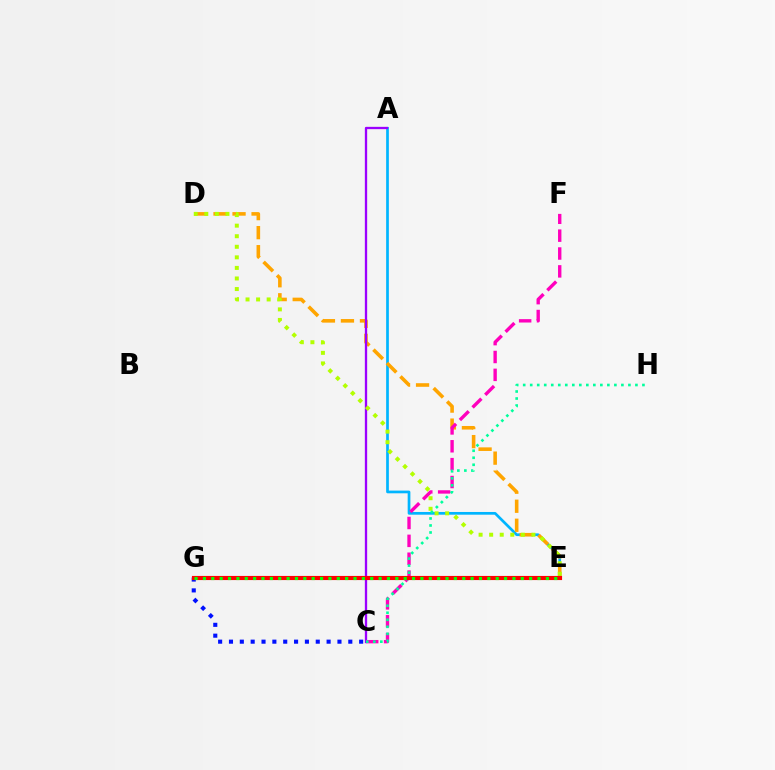{('A', 'E'): [{'color': '#00b5ff', 'line_style': 'solid', 'thickness': 1.95}], ('D', 'E'): [{'color': '#ffa500', 'line_style': 'dashed', 'thickness': 2.58}, {'color': '#b3ff00', 'line_style': 'dotted', 'thickness': 2.87}], ('A', 'C'): [{'color': '#9b00ff', 'line_style': 'solid', 'thickness': 1.66}], ('C', 'F'): [{'color': '#ff00bd', 'line_style': 'dashed', 'thickness': 2.43}], ('C', 'G'): [{'color': '#0010ff', 'line_style': 'dotted', 'thickness': 2.95}], ('C', 'H'): [{'color': '#00ff9d', 'line_style': 'dotted', 'thickness': 1.91}], ('E', 'G'): [{'color': '#ff0000', 'line_style': 'solid', 'thickness': 2.97}, {'color': '#08ff00', 'line_style': 'dotted', 'thickness': 2.27}]}